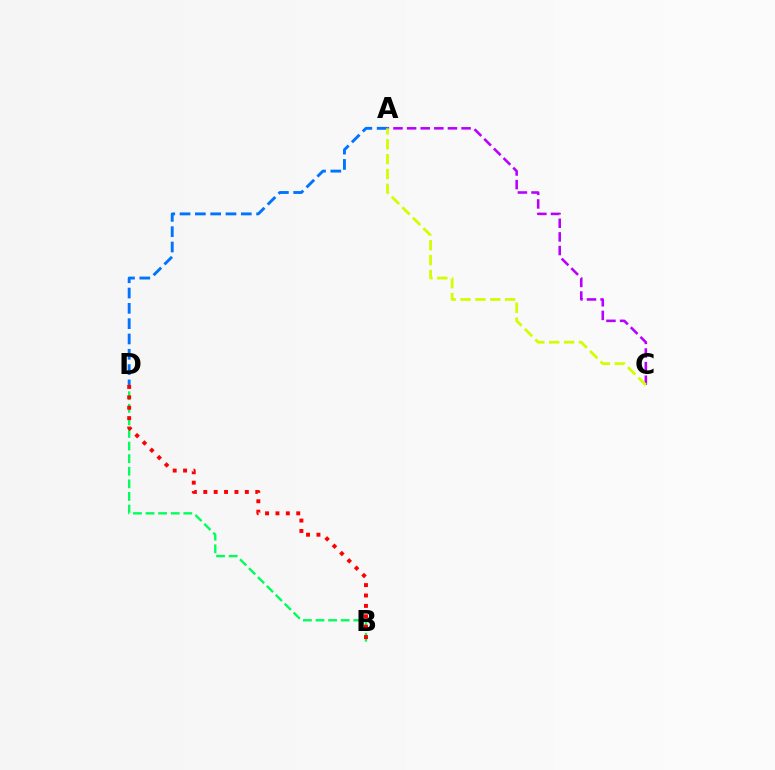{('A', 'D'): [{'color': '#0074ff', 'line_style': 'dashed', 'thickness': 2.08}], ('B', 'D'): [{'color': '#00ff5c', 'line_style': 'dashed', 'thickness': 1.71}, {'color': '#ff0000', 'line_style': 'dotted', 'thickness': 2.82}], ('A', 'C'): [{'color': '#b900ff', 'line_style': 'dashed', 'thickness': 1.85}, {'color': '#d1ff00', 'line_style': 'dashed', 'thickness': 2.02}]}